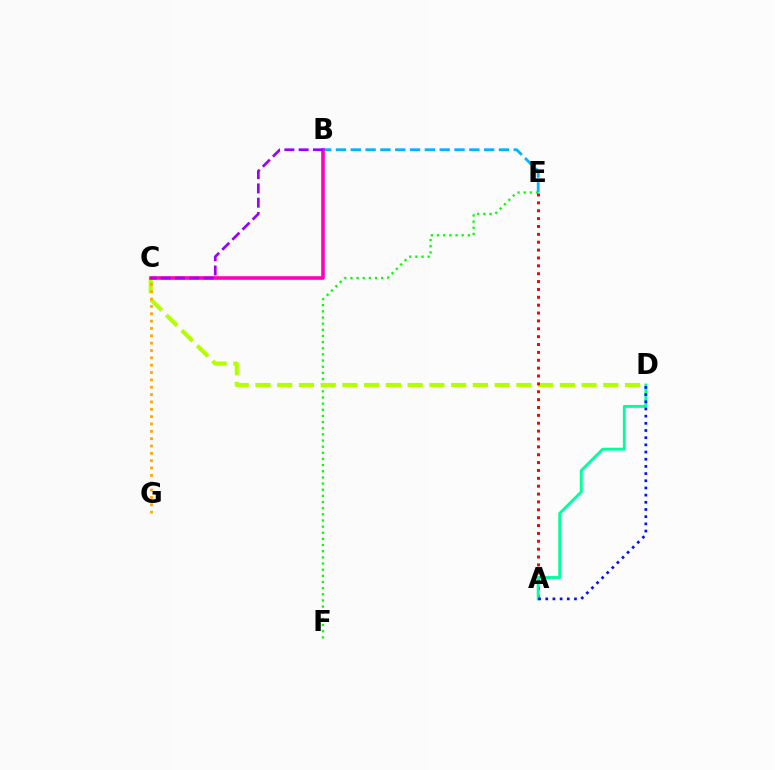{('B', 'E'): [{'color': '#00b5ff', 'line_style': 'dashed', 'thickness': 2.01}], ('E', 'F'): [{'color': '#08ff00', 'line_style': 'dotted', 'thickness': 1.67}], ('C', 'D'): [{'color': '#b3ff00', 'line_style': 'dashed', 'thickness': 2.95}], ('B', 'C'): [{'color': '#ff00bd', 'line_style': 'solid', 'thickness': 2.59}, {'color': '#9b00ff', 'line_style': 'dashed', 'thickness': 1.94}], ('C', 'G'): [{'color': '#ffa500', 'line_style': 'dotted', 'thickness': 2.0}], ('A', 'E'): [{'color': '#ff0000', 'line_style': 'dotted', 'thickness': 2.14}], ('A', 'D'): [{'color': '#00ff9d', 'line_style': 'solid', 'thickness': 2.09}, {'color': '#0010ff', 'line_style': 'dotted', 'thickness': 1.95}]}